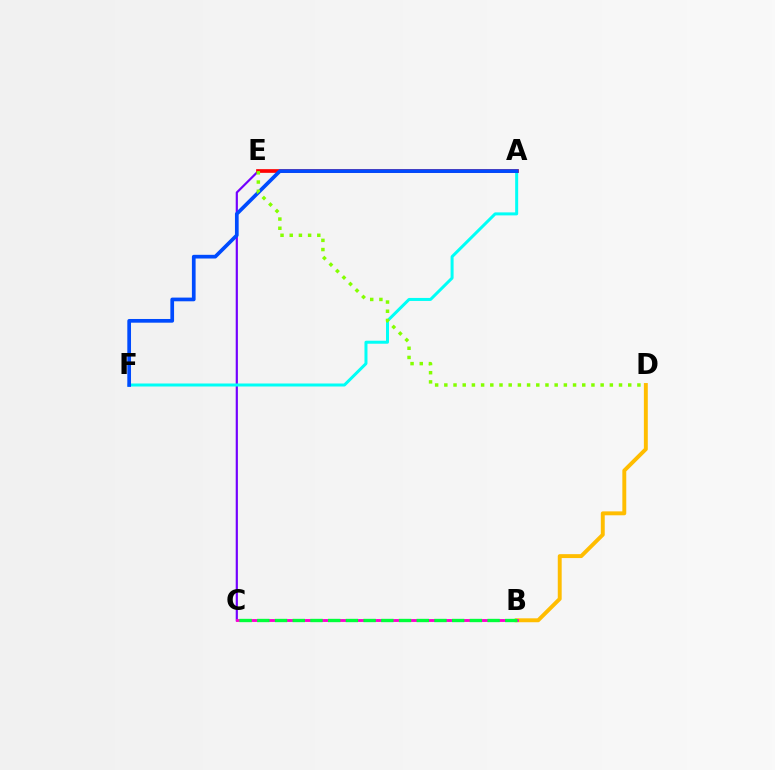{('C', 'E'): [{'color': '#7200ff', 'line_style': 'solid', 'thickness': 1.57}], ('A', 'F'): [{'color': '#00fff6', 'line_style': 'solid', 'thickness': 2.16}, {'color': '#004bff', 'line_style': 'solid', 'thickness': 2.66}], ('B', 'D'): [{'color': '#ffbd00', 'line_style': 'solid', 'thickness': 2.82}], ('A', 'E'): [{'color': '#ff0000', 'line_style': 'solid', 'thickness': 2.65}], ('B', 'C'): [{'color': '#ff00cf', 'line_style': 'solid', 'thickness': 2.06}, {'color': '#00ff39', 'line_style': 'dashed', 'thickness': 2.41}], ('D', 'E'): [{'color': '#84ff00', 'line_style': 'dotted', 'thickness': 2.5}]}